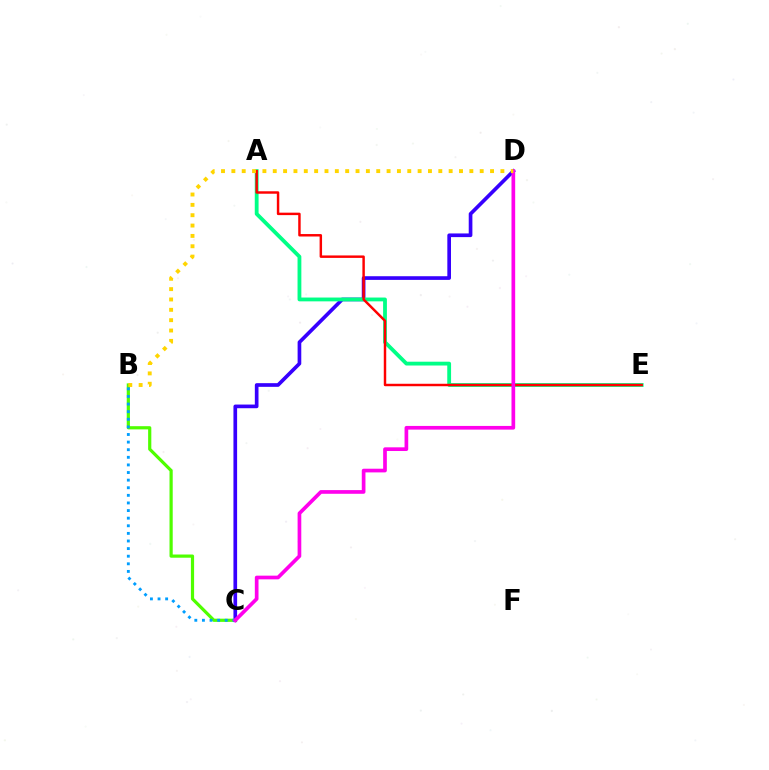{('C', 'D'): [{'color': '#3700ff', 'line_style': 'solid', 'thickness': 2.64}, {'color': '#ff00ed', 'line_style': 'solid', 'thickness': 2.65}], ('A', 'E'): [{'color': '#00ff86', 'line_style': 'solid', 'thickness': 2.75}, {'color': '#ff0000', 'line_style': 'solid', 'thickness': 1.77}], ('B', 'C'): [{'color': '#4fff00', 'line_style': 'solid', 'thickness': 2.3}, {'color': '#009eff', 'line_style': 'dotted', 'thickness': 2.07}], ('B', 'D'): [{'color': '#ffd500', 'line_style': 'dotted', 'thickness': 2.81}]}